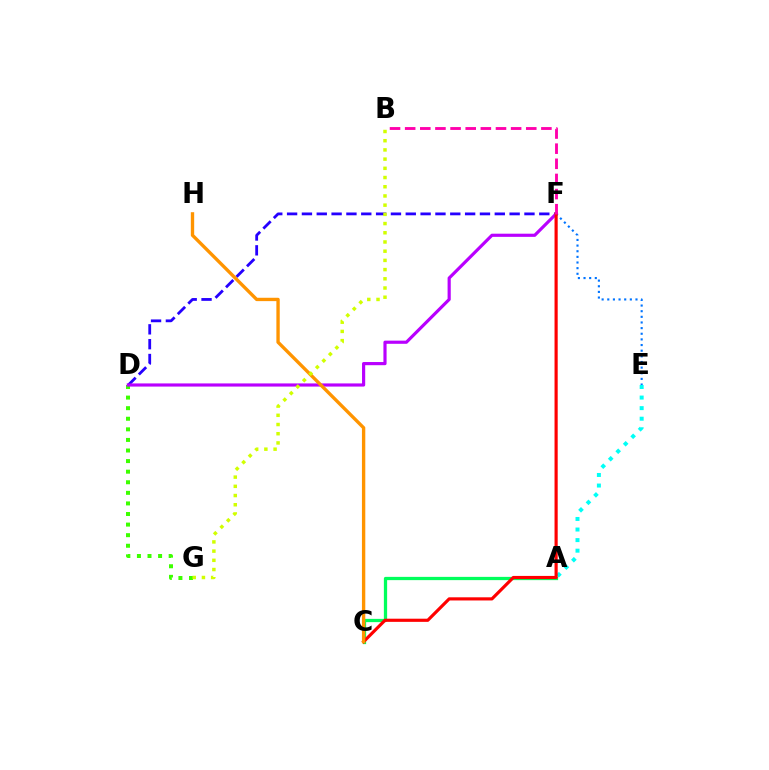{('D', 'F'): [{'color': '#2500ff', 'line_style': 'dashed', 'thickness': 2.02}, {'color': '#b900ff', 'line_style': 'solid', 'thickness': 2.28}], ('D', 'G'): [{'color': '#3dff00', 'line_style': 'dotted', 'thickness': 2.88}], ('E', 'F'): [{'color': '#0074ff', 'line_style': 'dotted', 'thickness': 1.53}], ('A', 'E'): [{'color': '#00fff6', 'line_style': 'dotted', 'thickness': 2.87}], ('A', 'C'): [{'color': '#00ff5c', 'line_style': 'solid', 'thickness': 2.35}], ('C', 'F'): [{'color': '#ff0000', 'line_style': 'solid', 'thickness': 2.27}], ('C', 'H'): [{'color': '#ff9400', 'line_style': 'solid', 'thickness': 2.41}], ('B', 'G'): [{'color': '#d1ff00', 'line_style': 'dotted', 'thickness': 2.5}], ('B', 'F'): [{'color': '#ff00ac', 'line_style': 'dashed', 'thickness': 2.06}]}